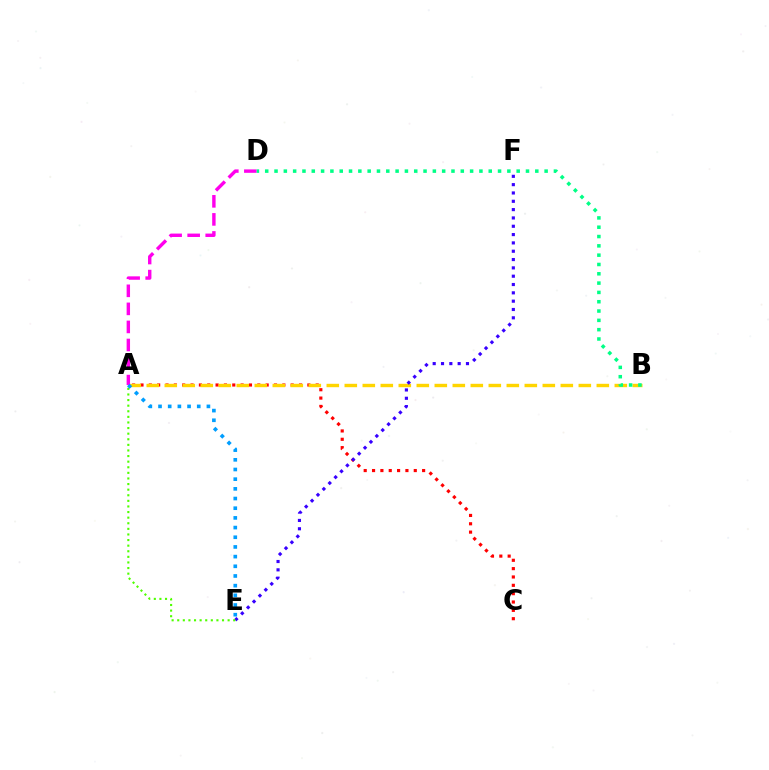{('A', 'C'): [{'color': '#ff0000', 'line_style': 'dotted', 'thickness': 2.27}], ('A', 'B'): [{'color': '#ffd500', 'line_style': 'dashed', 'thickness': 2.45}], ('E', 'F'): [{'color': '#3700ff', 'line_style': 'dotted', 'thickness': 2.26}], ('A', 'D'): [{'color': '#ff00ed', 'line_style': 'dashed', 'thickness': 2.45}], ('A', 'E'): [{'color': '#4fff00', 'line_style': 'dotted', 'thickness': 1.52}, {'color': '#009eff', 'line_style': 'dotted', 'thickness': 2.63}], ('B', 'D'): [{'color': '#00ff86', 'line_style': 'dotted', 'thickness': 2.53}]}